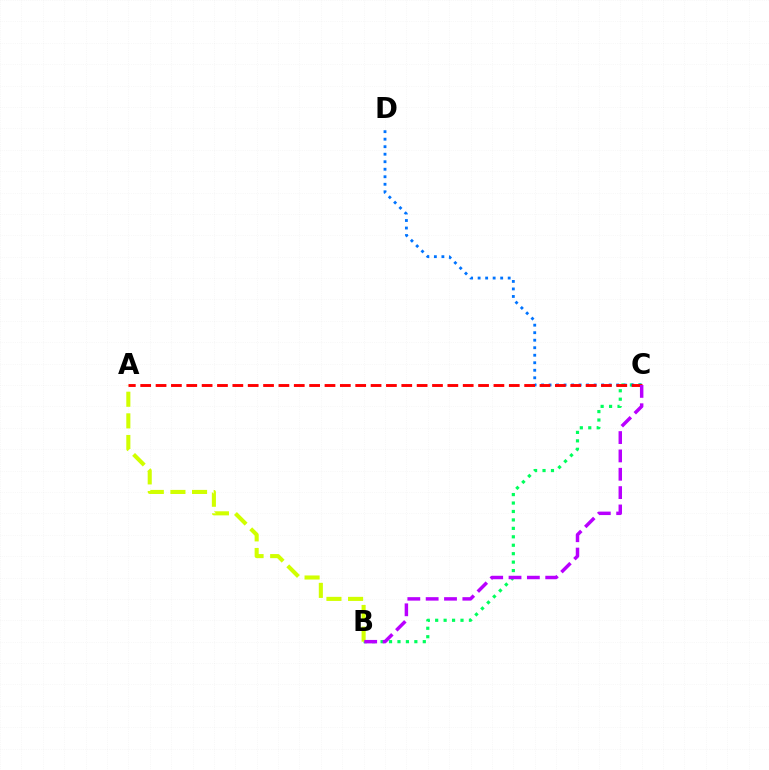{('B', 'C'): [{'color': '#00ff5c', 'line_style': 'dotted', 'thickness': 2.29}, {'color': '#b900ff', 'line_style': 'dashed', 'thickness': 2.49}], ('C', 'D'): [{'color': '#0074ff', 'line_style': 'dotted', 'thickness': 2.04}], ('A', 'B'): [{'color': '#d1ff00', 'line_style': 'dashed', 'thickness': 2.94}], ('A', 'C'): [{'color': '#ff0000', 'line_style': 'dashed', 'thickness': 2.09}]}